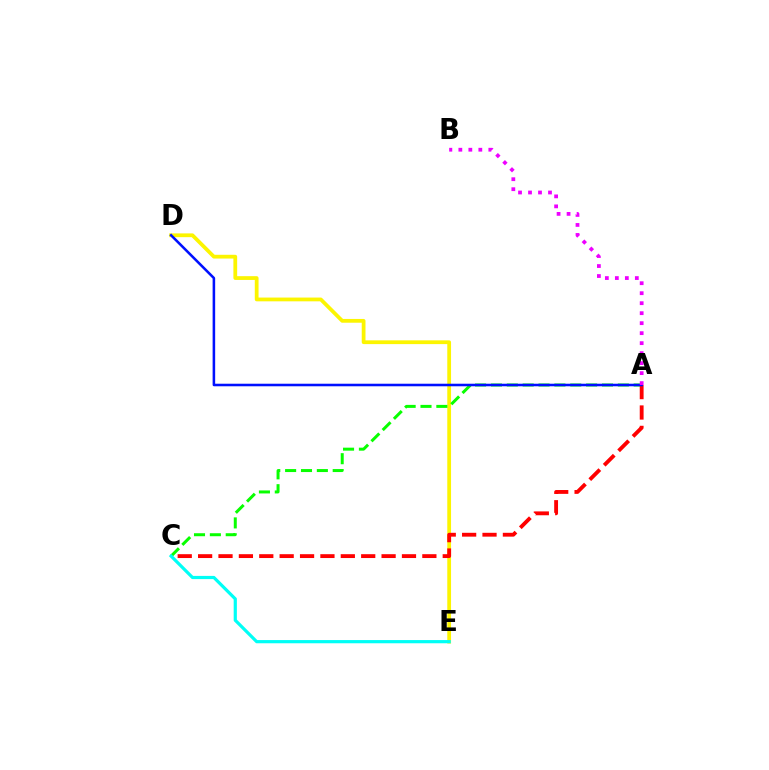{('D', 'E'): [{'color': '#fcf500', 'line_style': 'solid', 'thickness': 2.71}], ('A', 'C'): [{'color': '#08ff00', 'line_style': 'dashed', 'thickness': 2.15}, {'color': '#ff0000', 'line_style': 'dashed', 'thickness': 2.77}], ('A', 'D'): [{'color': '#0010ff', 'line_style': 'solid', 'thickness': 1.84}], ('C', 'E'): [{'color': '#00fff6', 'line_style': 'solid', 'thickness': 2.3}], ('A', 'B'): [{'color': '#ee00ff', 'line_style': 'dotted', 'thickness': 2.71}]}